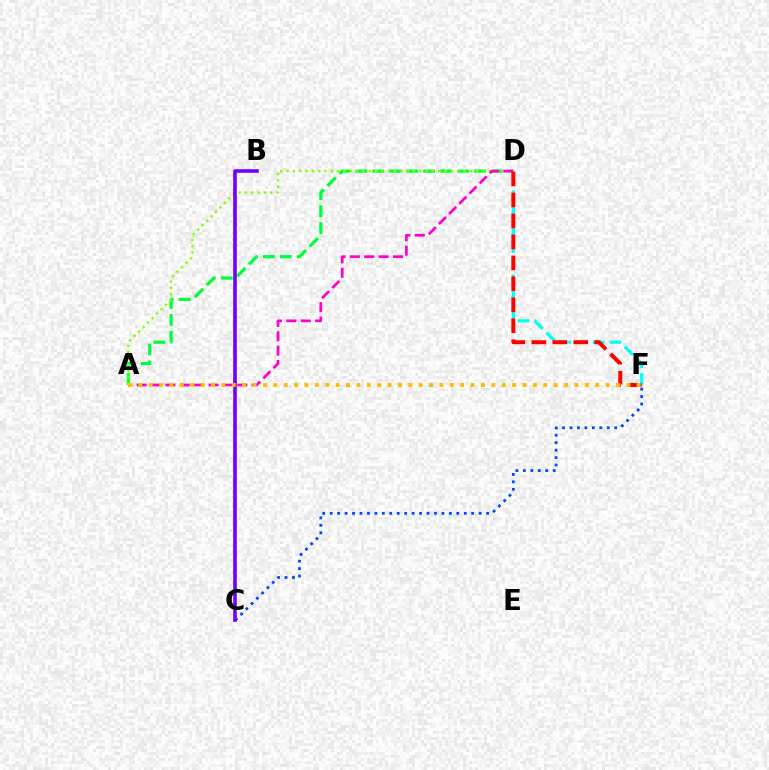{('A', 'D'): [{'color': '#00ff39', 'line_style': 'dashed', 'thickness': 2.31}, {'color': '#84ff00', 'line_style': 'dotted', 'thickness': 1.72}, {'color': '#ff00cf', 'line_style': 'dashed', 'thickness': 1.95}], ('D', 'F'): [{'color': '#00fff6', 'line_style': 'dashed', 'thickness': 2.29}, {'color': '#ff0000', 'line_style': 'dashed', 'thickness': 2.85}], ('C', 'F'): [{'color': '#004bff', 'line_style': 'dotted', 'thickness': 2.02}], ('B', 'C'): [{'color': '#7200ff', 'line_style': 'solid', 'thickness': 2.61}], ('A', 'F'): [{'color': '#ffbd00', 'line_style': 'dotted', 'thickness': 2.82}]}